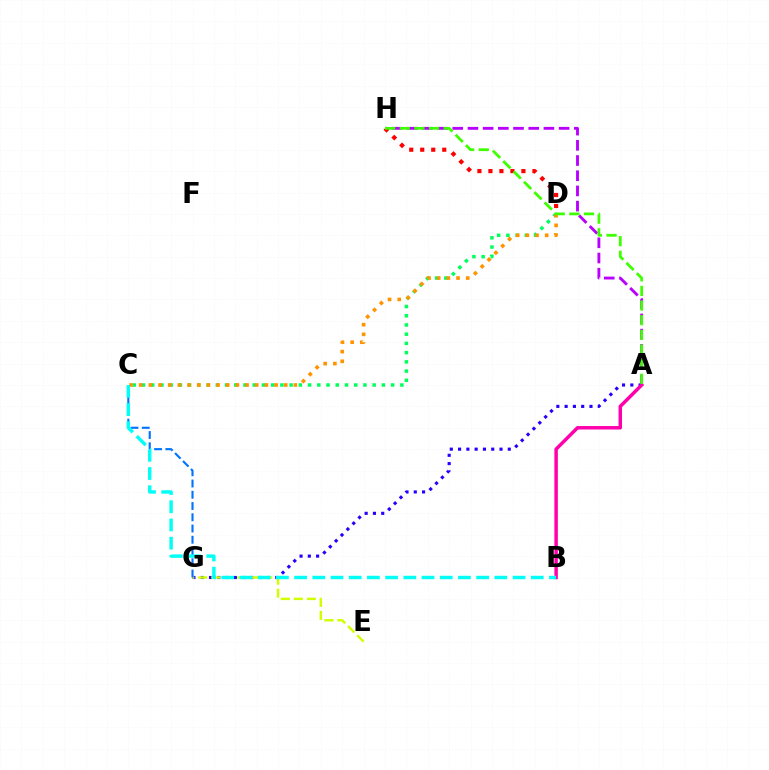{('A', 'G'): [{'color': '#2500ff', 'line_style': 'dotted', 'thickness': 2.25}], ('C', 'D'): [{'color': '#00ff5c', 'line_style': 'dotted', 'thickness': 2.51}, {'color': '#ff9400', 'line_style': 'dotted', 'thickness': 2.63}], ('A', 'H'): [{'color': '#b900ff', 'line_style': 'dashed', 'thickness': 2.06}, {'color': '#3dff00', 'line_style': 'dashed', 'thickness': 1.99}], ('E', 'G'): [{'color': '#d1ff00', 'line_style': 'dashed', 'thickness': 1.77}], ('A', 'B'): [{'color': '#ff00ac', 'line_style': 'solid', 'thickness': 2.5}], ('D', 'H'): [{'color': '#ff0000', 'line_style': 'dotted', 'thickness': 2.99}], ('C', 'G'): [{'color': '#0074ff', 'line_style': 'dashed', 'thickness': 1.53}], ('B', 'C'): [{'color': '#00fff6', 'line_style': 'dashed', 'thickness': 2.47}]}